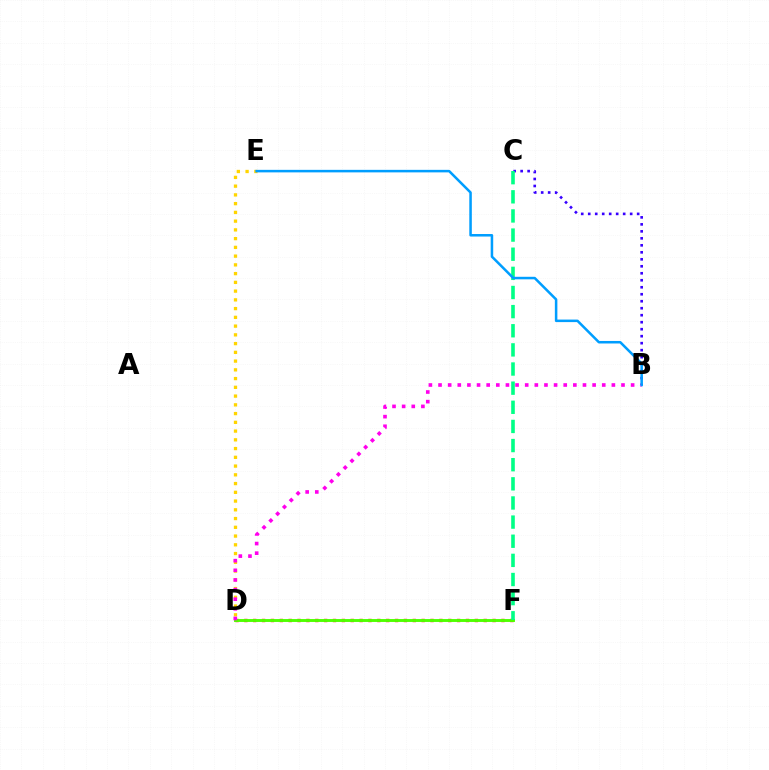{('B', 'C'): [{'color': '#3700ff', 'line_style': 'dotted', 'thickness': 1.9}], ('D', 'E'): [{'color': '#ffd500', 'line_style': 'dotted', 'thickness': 2.38}], ('D', 'F'): [{'color': '#ff0000', 'line_style': 'dotted', 'thickness': 2.41}, {'color': '#4fff00', 'line_style': 'solid', 'thickness': 2.1}], ('B', 'D'): [{'color': '#ff00ed', 'line_style': 'dotted', 'thickness': 2.62}], ('C', 'F'): [{'color': '#00ff86', 'line_style': 'dashed', 'thickness': 2.6}], ('B', 'E'): [{'color': '#009eff', 'line_style': 'solid', 'thickness': 1.82}]}